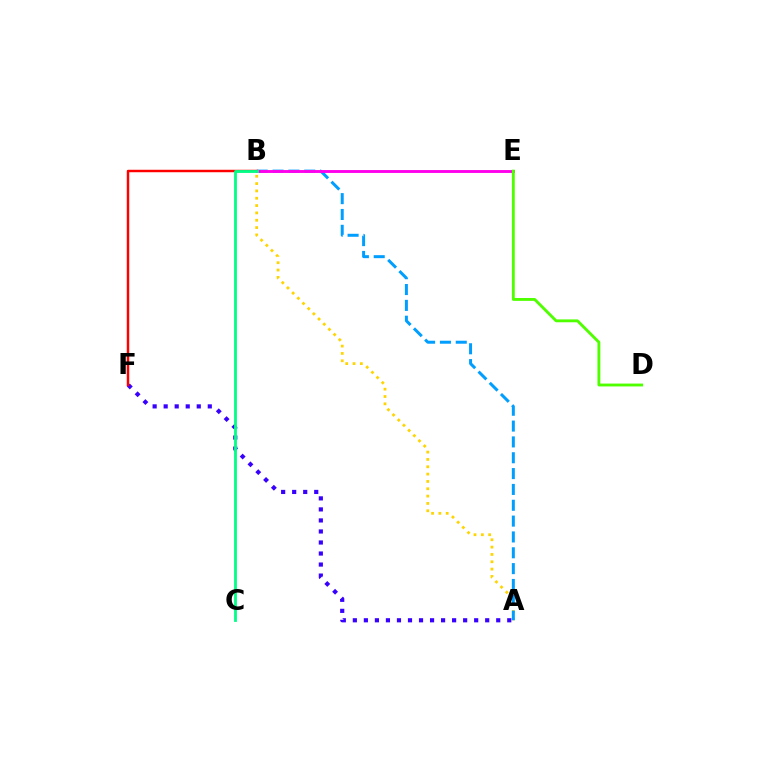{('A', 'B'): [{'color': '#ffd500', 'line_style': 'dotted', 'thickness': 1.99}, {'color': '#009eff', 'line_style': 'dashed', 'thickness': 2.15}], ('A', 'F'): [{'color': '#3700ff', 'line_style': 'dotted', 'thickness': 3.0}], ('B', 'E'): [{'color': '#ff00ed', 'line_style': 'solid', 'thickness': 2.08}], ('B', 'F'): [{'color': '#ff0000', 'line_style': 'solid', 'thickness': 1.77}], ('D', 'E'): [{'color': '#4fff00', 'line_style': 'solid', 'thickness': 2.06}], ('B', 'C'): [{'color': '#00ff86', 'line_style': 'solid', 'thickness': 2.03}]}